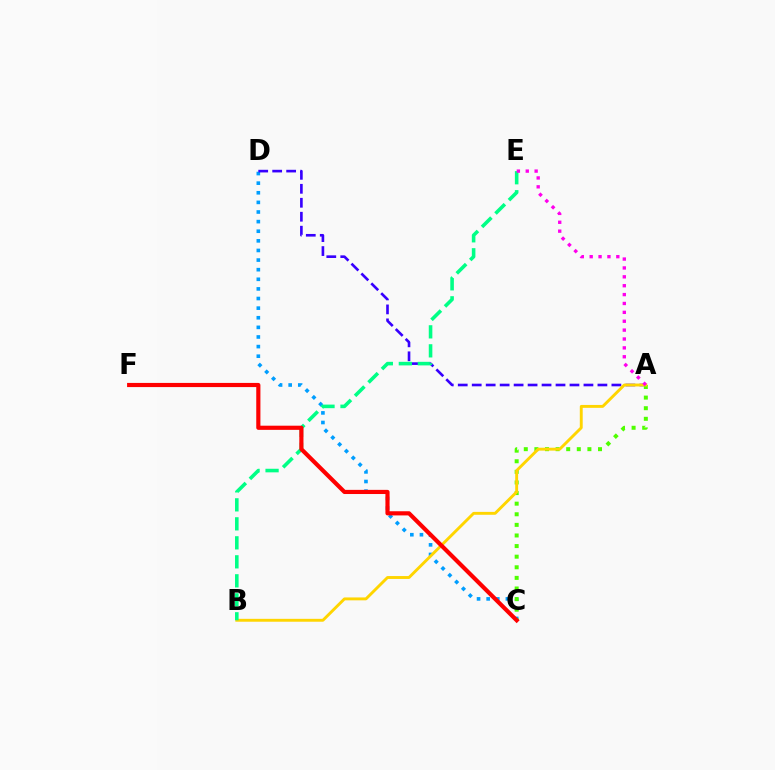{('C', 'D'): [{'color': '#009eff', 'line_style': 'dotted', 'thickness': 2.61}], ('A', 'D'): [{'color': '#3700ff', 'line_style': 'dashed', 'thickness': 1.9}], ('A', 'C'): [{'color': '#4fff00', 'line_style': 'dotted', 'thickness': 2.88}], ('A', 'B'): [{'color': '#ffd500', 'line_style': 'solid', 'thickness': 2.08}], ('B', 'E'): [{'color': '#00ff86', 'line_style': 'dashed', 'thickness': 2.58}], ('C', 'F'): [{'color': '#ff0000', 'line_style': 'solid', 'thickness': 2.99}], ('A', 'E'): [{'color': '#ff00ed', 'line_style': 'dotted', 'thickness': 2.41}]}